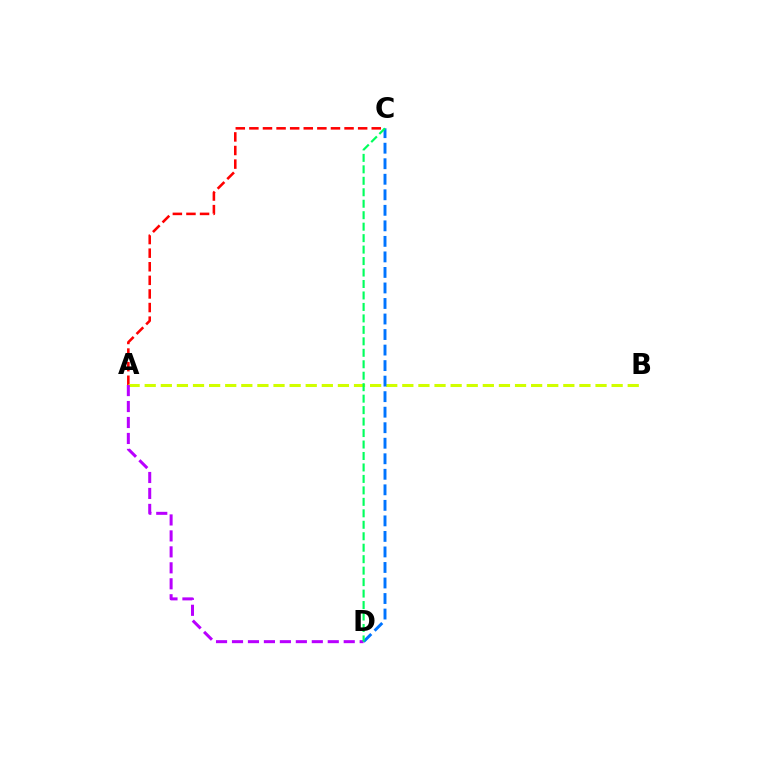{('A', 'C'): [{'color': '#ff0000', 'line_style': 'dashed', 'thickness': 1.85}], ('A', 'B'): [{'color': '#d1ff00', 'line_style': 'dashed', 'thickness': 2.19}], ('A', 'D'): [{'color': '#b900ff', 'line_style': 'dashed', 'thickness': 2.17}], ('C', 'D'): [{'color': '#0074ff', 'line_style': 'dashed', 'thickness': 2.11}, {'color': '#00ff5c', 'line_style': 'dashed', 'thickness': 1.56}]}